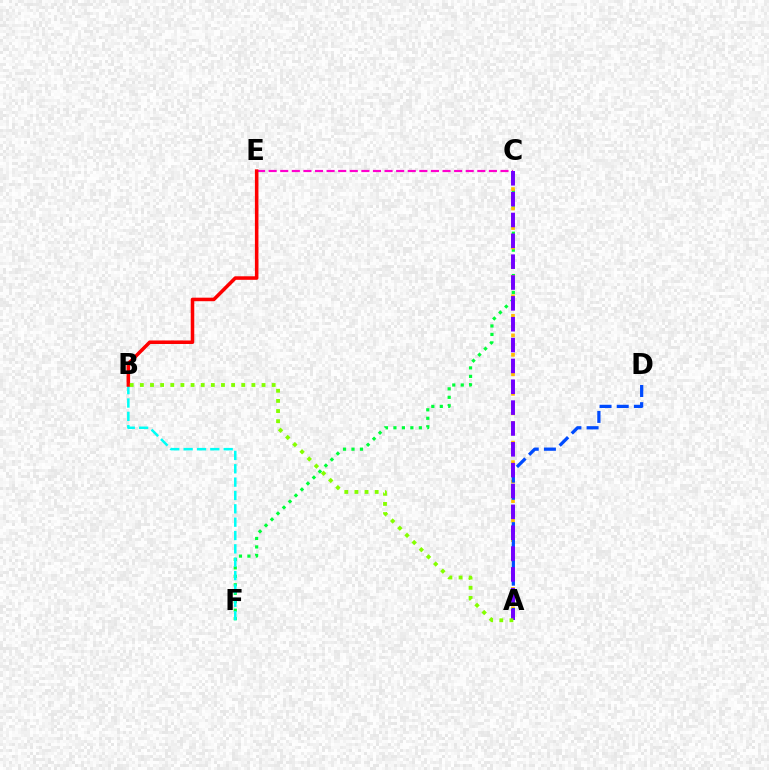{('C', 'F'): [{'color': '#00ff39', 'line_style': 'dotted', 'thickness': 2.3}], ('C', 'E'): [{'color': '#ff00cf', 'line_style': 'dashed', 'thickness': 1.57}], ('A', 'C'): [{'color': '#ffbd00', 'line_style': 'dotted', 'thickness': 2.65}, {'color': '#7200ff', 'line_style': 'dashed', 'thickness': 2.83}], ('B', 'F'): [{'color': '#00fff6', 'line_style': 'dashed', 'thickness': 1.81}], ('A', 'D'): [{'color': '#004bff', 'line_style': 'dashed', 'thickness': 2.33}], ('B', 'E'): [{'color': '#ff0000', 'line_style': 'solid', 'thickness': 2.54}], ('A', 'B'): [{'color': '#84ff00', 'line_style': 'dotted', 'thickness': 2.76}]}